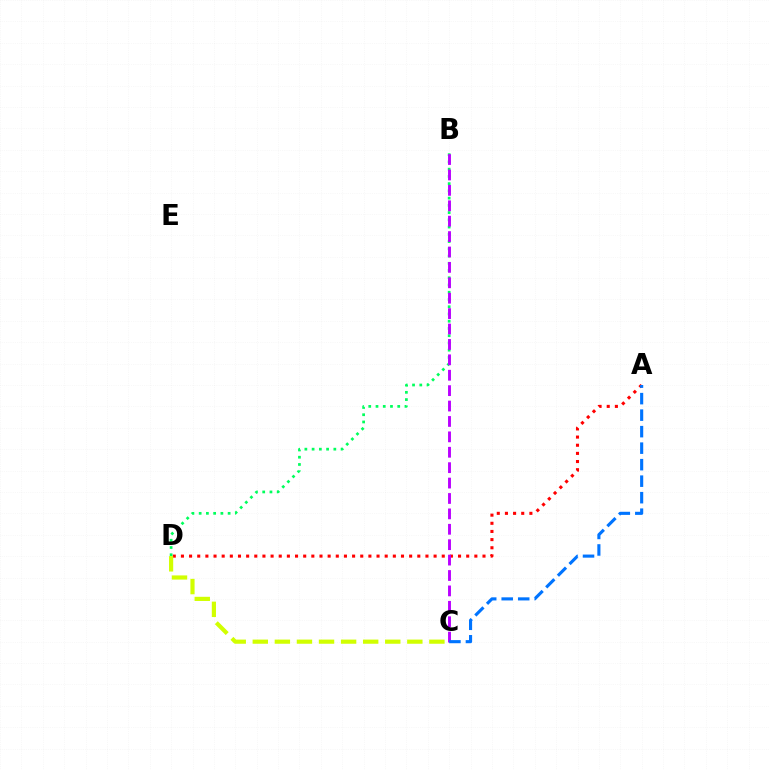{('A', 'D'): [{'color': '#ff0000', 'line_style': 'dotted', 'thickness': 2.21}], ('B', 'D'): [{'color': '#00ff5c', 'line_style': 'dotted', 'thickness': 1.97}], ('B', 'C'): [{'color': '#b900ff', 'line_style': 'dashed', 'thickness': 2.09}], ('A', 'C'): [{'color': '#0074ff', 'line_style': 'dashed', 'thickness': 2.24}], ('C', 'D'): [{'color': '#d1ff00', 'line_style': 'dashed', 'thickness': 3.0}]}